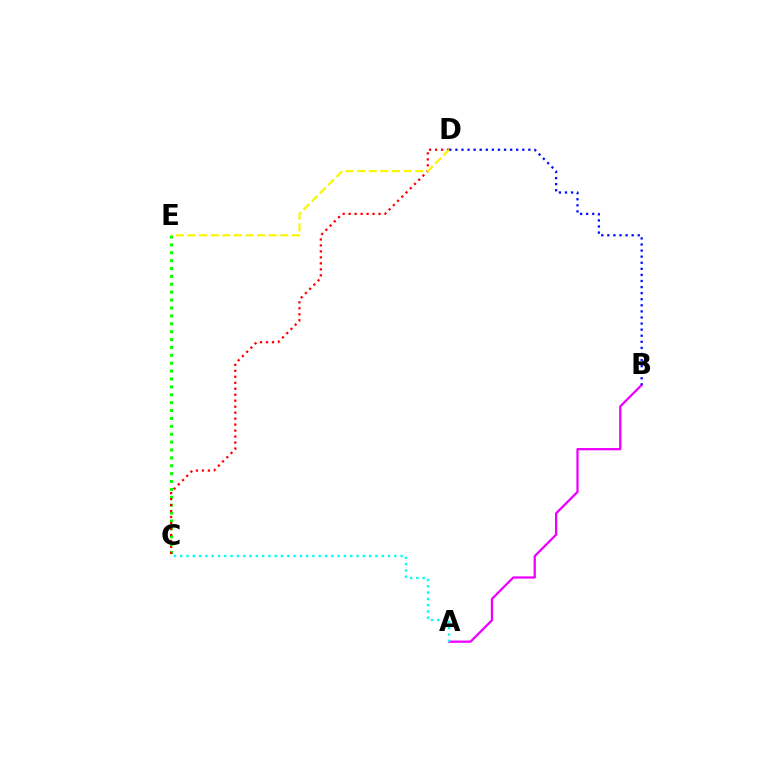{('C', 'E'): [{'color': '#08ff00', 'line_style': 'dotted', 'thickness': 2.14}], ('C', 'D'): [{'color': '#ff0000', 'line_style': 'dotted', 'thickness': 1.62}], ('D', 'E'): [{'color': '#fcf500', 'line_style': 'dashed', 'thickness': 1.58}], ('A', 'B'): [{'color': '#ee00ff', 'line_style': 'solid', 'thickness': 1.63}], ('B', 'D'): [{'color': '#0010ff', 'line_style': 'dotted', 'thickness': 1.65}], ('A', 'C'): [{'color': '#00fff6', 'line_style': 'dotted', 'thickness': 1.71}]}